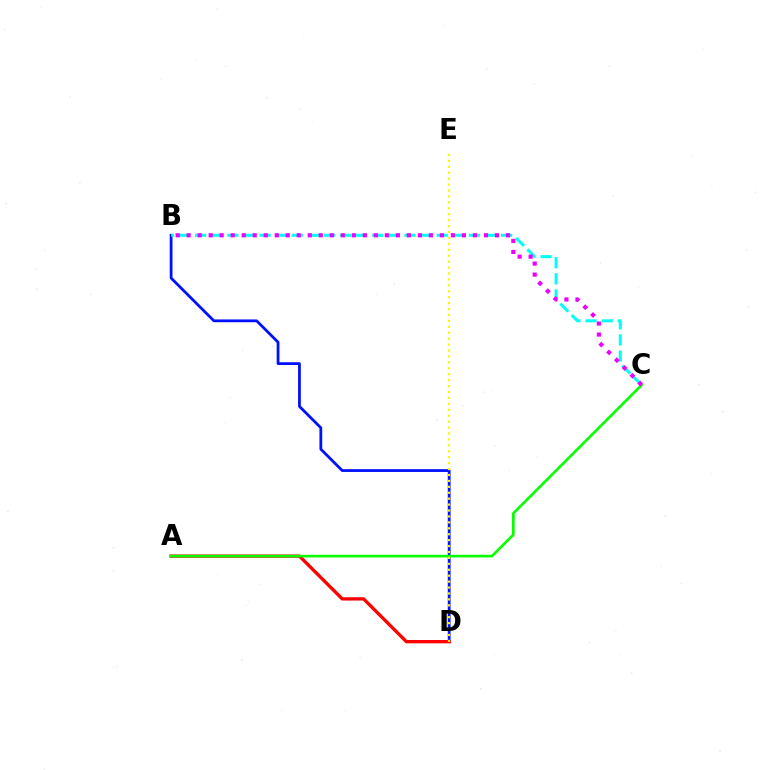{('B', 'D'): [{'color': '#0010ff', 'line_style': 'solid', 'thickness': 2.0}], ('B', 'C'): [{'color': '#00fff6', 'line_style': 'dashed', 'thickness': 2.19}, {'color': '#ee00ff', 'line_style': 'dotted', 'thickness': 2.99}], ('A', 'D'): [{'color': '#ff0000', 'line_style': 'solid', 'thickness': 2.39}], ('A', 'C'): [{'color': '#08ff00', 'line_style': 'solid', 'thickness': 1.91}], ('D', 'E'): [{'color': '#fcf500', 'line_style': 'dotted', 'thickness': 1.61}]}